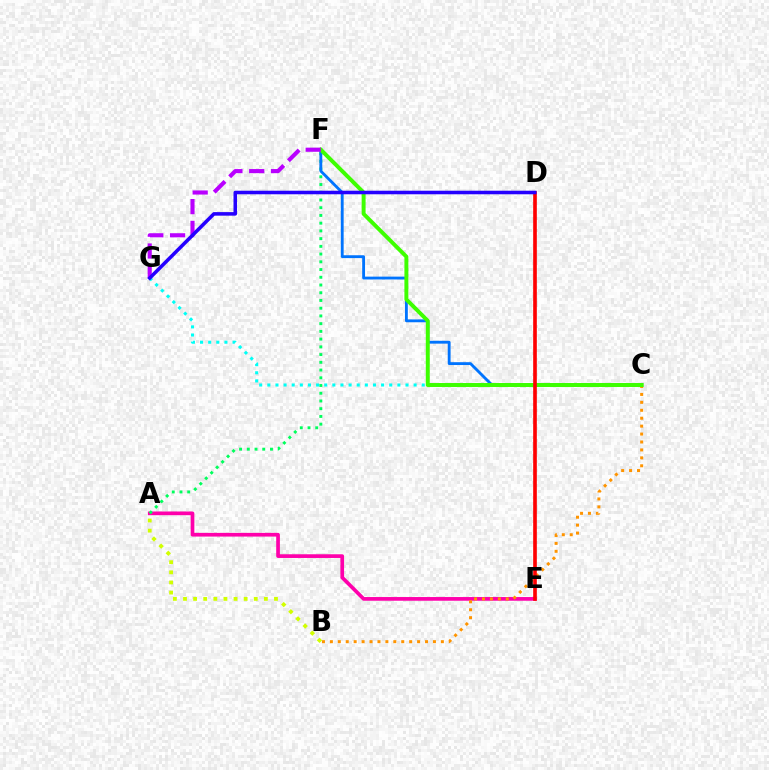{('A', 'E'): [{'color': '#ff00ac', 'line_style': 'solid', 'thickness': 2.66}], ('A', 'F'): [{'color': '#00ff5c', 'line_style': 'dotted', 'thickness': 2.1}], ('C', 'G'): [{'color': '#00fff6', 'line_style': 'dotted', 'thickness': 2.21}], ('C', 'F'): [{'color': '#0074ff', 'line_style': 'solid', 'thickness': 2.05}, {'color': '#3dff00', 'line_style': 'solid', 'thickness': 2.84}], ('B', 'C'): [{'color': '#ff9400', 'line_style': 'dotted', 'thickness': 2.15}], ('A', 'B'): [{'color': '#d1ff00', 'line_style': 'dotted', 'thickness': 2.75}], ('F', 'G'): [{'color': '#b900ff', 'line_style': 'dashed', 'thickness': 2.96}], ('D', 'E'): [{'color': '#ff0000', 'line_style': 'solid', 'thickness': 2.63}], ('D', 'G'): [{'color': '#2500ff', 'line_style': 'solid', 'thickness': 2.56}]}